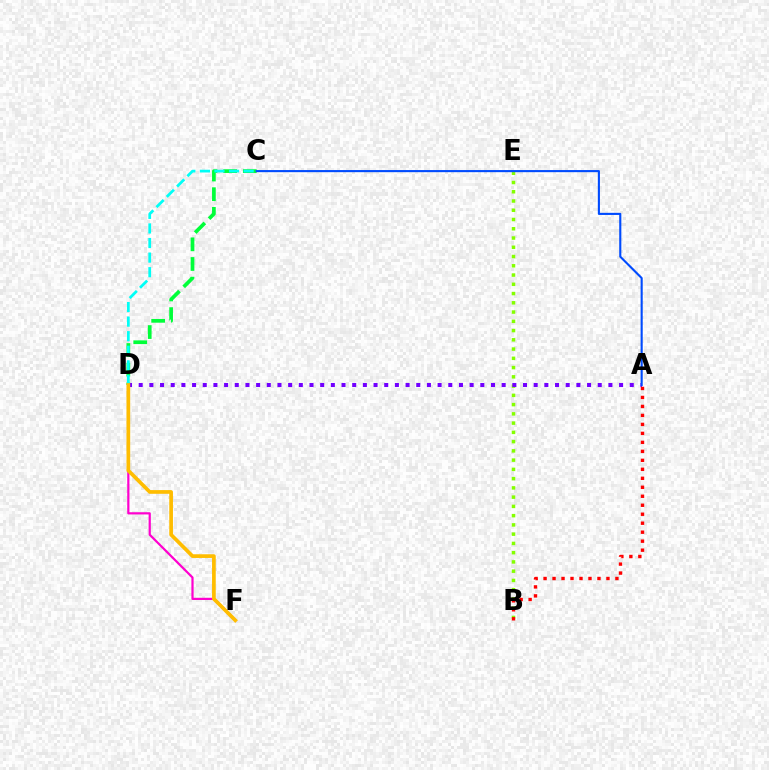{('D', 'F'): [{'color': '#ff00cf', 'line_style': 'solid', 'thickness': 1.59}, {'color': '#ffbd00', 'line_style': 'solid', 'thickness': 2.67}], ('C', 'D'): [{'color': '#00ff39', 'line_style': 'dashed', 'thickness': 2.67}, {'color': '#00fff6', 'line_style': 'dashed', 'thickness': 1.98}], ('B', 'E'): [{'color': '#84ff00', 'line_style': 'dotted', 'thickness': 2.51}], ('A', 'D'): [{'color': '#7200ff', 'line_style': 'dotted', 'thickness': 2.9}], ('A', 'C'): [{'color': '#004bff', 'line_style': 'solid', 'thickness': 1.52}], ('A', 'B'): [{'color': '#ff0000', 'line_style': 'dotted', 'thickness': 2.44}]}